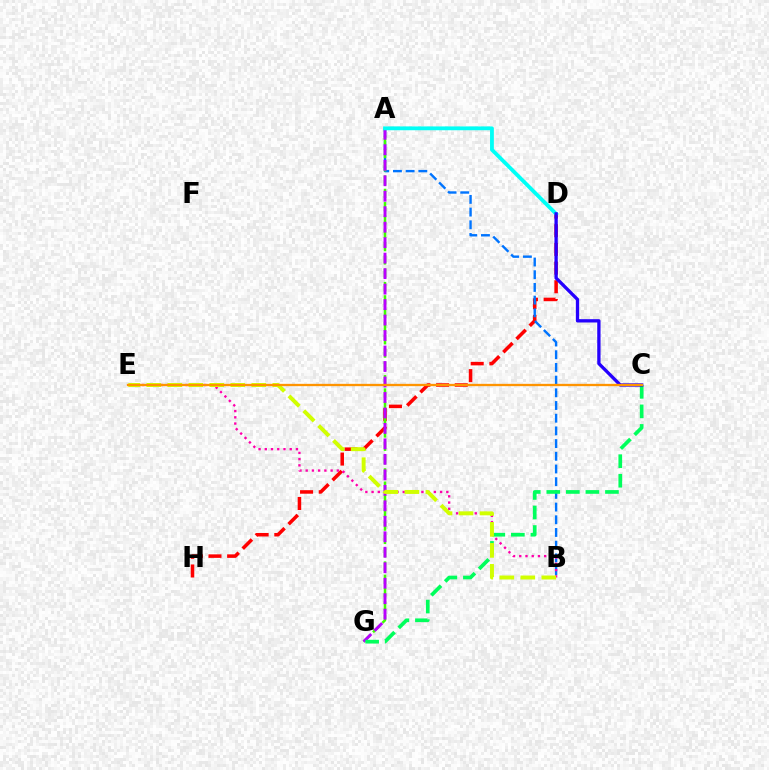{('D', 'H'): [{'color': '#ff0000', 'line_style': 'dashed', 'thickness': 2.54}], ('A', 'B'): [{'color': '#0074ff', 'line_style': 'dashed', 'thickness': 1.72}], ('A', 'G'): [{'color': '#3dff00', 'line_style': 'dashed', 'thickness': 1.81}, {'color': '#b900ff', 'line_style': 'dashed', 'thickness': 2.1}], ('A', 'D'): [{'color': '#00fff6', 'line_style': 'solid', 'thickness': 2.75}], ('C', 'G'): [{'color': '#00ff5c', 'line_style': 'dashed', 'thickness': 2.66}], ('C', 'D'): [{'color': '#2500ff', 'line_style': 'solid', 'thickness': 2.38}], ('B', 'E'): [{'color': '#ff00ac', 'line_style': 'dotted', 'thickness': 1.69}, {'color': '#d1ff00', 'line_style': 'dashed', 'thickness': 2.85}], ('C', 'E'): [{'color': '#ff9400', 'line_style': 'solid', 'thickness': 1.66}]}